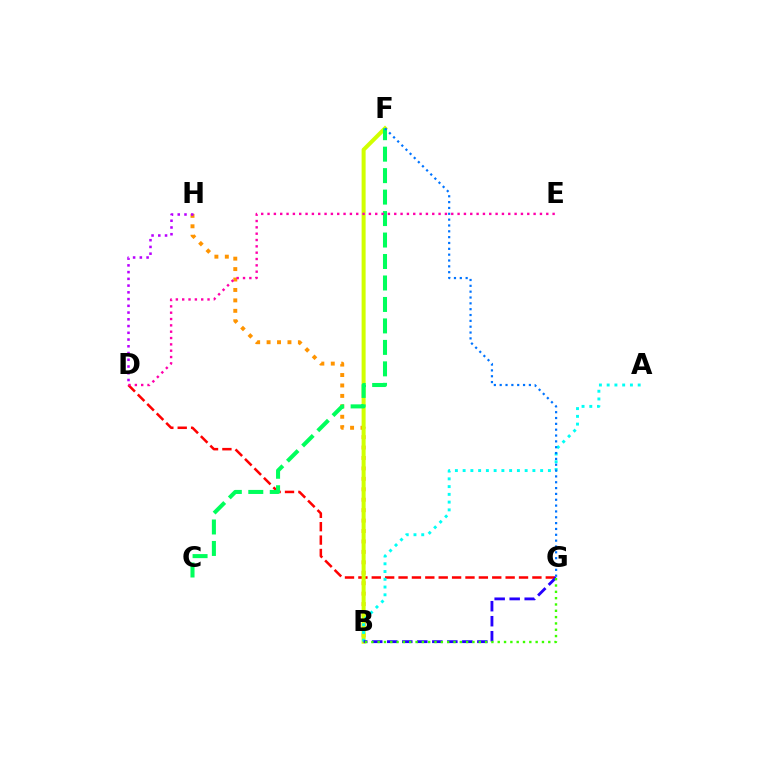{('D', 'G'): [{'color': '#ff0000', 'line_style': 'dashed', 'thickness': 1.82}], ('B', 'H'): [{'color': '#ff9400', 'line_style': 'dotted', 'thickness': 2.84}], ('B', 'F'): [{'color': '#d1ff00', 'line_style': 'solid', 'thickness': 2.89}], ('D', 'H'): [{'color': '#b900ff', 'line_style': 'dotted', 'thickness': 1.83}], ('A', 'B'): [{'color': '#00fff6', 'line_style': 'dotted', 'thickness': 2.11}], ('C', 'F'): [{'color': '#00ff5c', 'line_style': 'dashed', 'thickness': 2.92}], ('F', 'G'): [{'color': '#0074ff', 'line_style': 'dotted', 'thickness': 1.59}], ('D', 'E'): [{'color': '#ff00ac', 'line_style': 'dotted', 'thickness': 1.72}], ('B', 'G'): [{'color': '#2500ff', 'line_style': 'dashed', 'thickness': 2.04}, {'color': '#3dff00', 'line_style': 'dotted', 'thickness': 1.72}]}